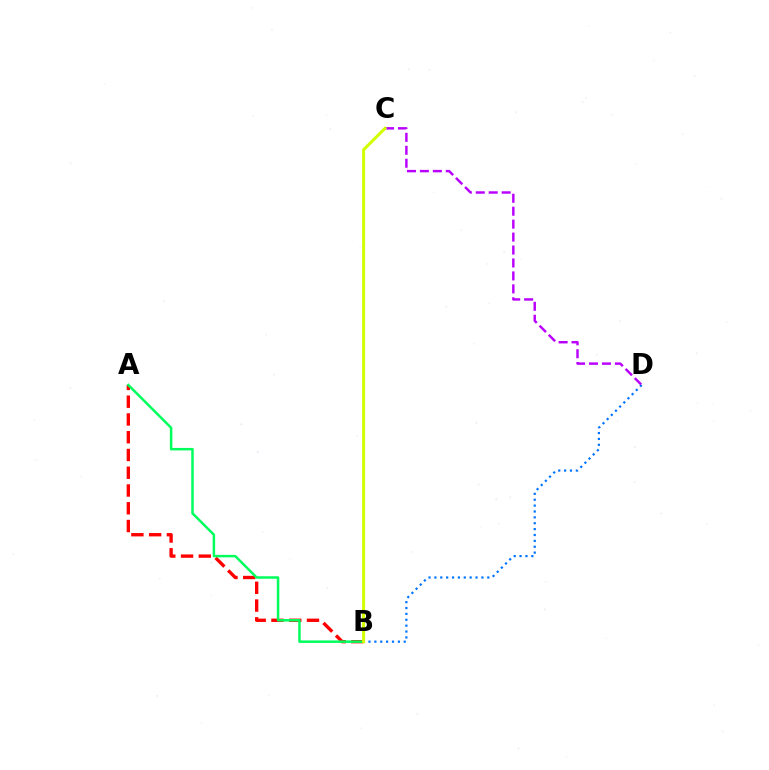{('B', 'D'): [{'color': '#0074ff', 'line_style': 'dotted', 'thickness': 1.6}], ('A', 'B'): [{'color': '#ff0000', 'line_style': 'dashed', 'thickness': 2.41}, {'color': '#00ff5c', 'line_style': 'solid', 'thickness': 1.79}], ('C', 'D'): [{'color': '#b900ff', 'line_style': 'dashed', 'thickness': 1.76}], ('B', 'C'): [{'color': '#d1ff00', 'line_style': 'solid', 'thickness': 2.18}]}